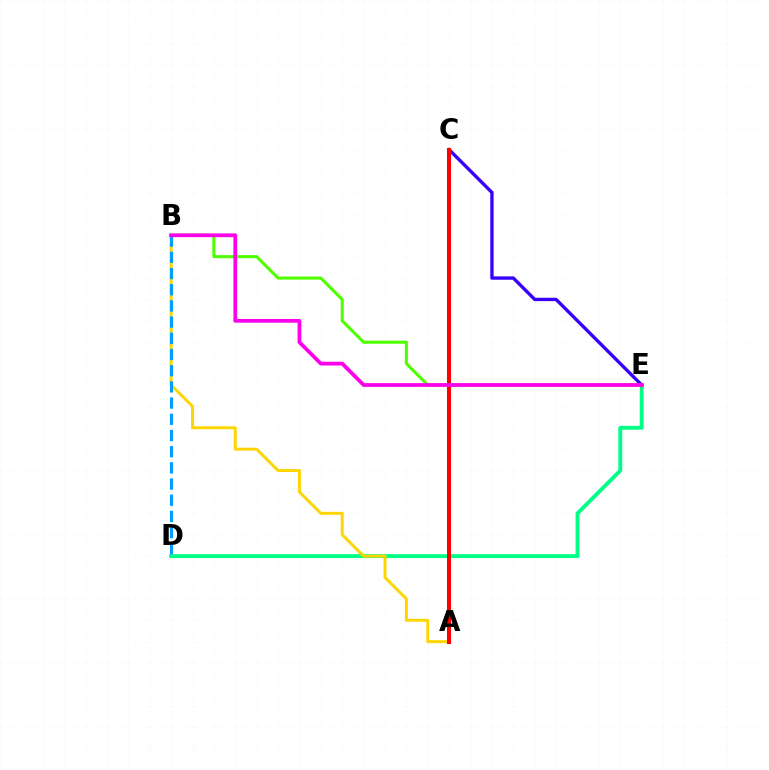{('D', 'E'): [{'color': '#00ff86', 'line_style': 'solid', 'thickness': 2.77}], ('C', 'E'): [{'color': '#3700ff', 'line_style': 'solid', 'thickness': 2.42}], ('B', 'E'): [{'color': '#4fff00', 'line_style': 'solid', 'thickness': 2.21}, {'color': '#ff00ed', 'line_style': 'solid', 'thickness': 2.7}], ('A', 'B'): [{'color': '#ffd500', 'line_style': 'solid', 'thickness': 2.11}], ('B', 'D'): [{'color': '#009eff', 'line_style': 'dashed', 'thickness': 2.2}], ('A', 'C'): [{'color': '#ff0000', 'line_style': 'solid', 'thickness': 2.93}]}